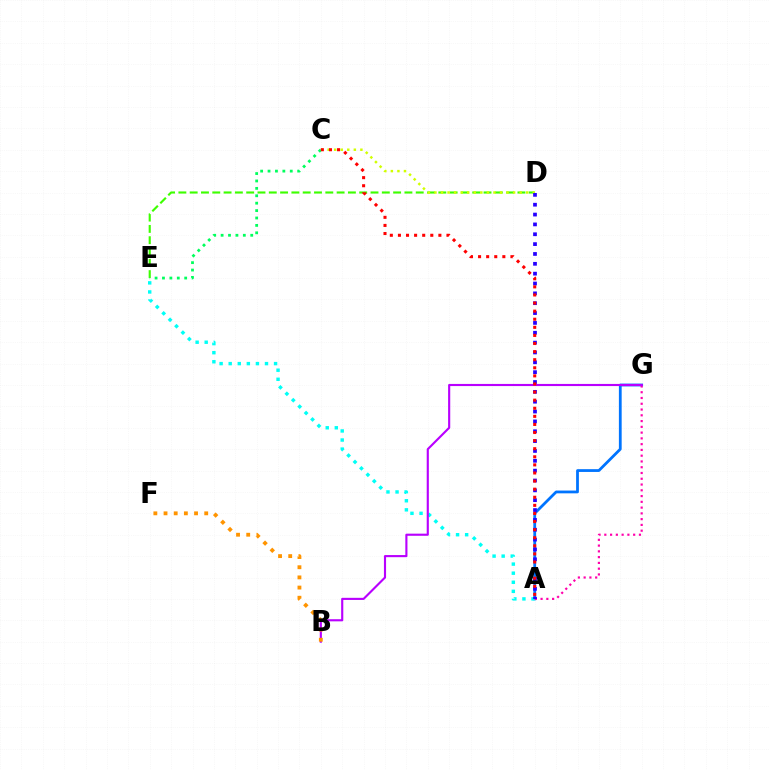{('A', 'G'): [{'color': '#0074ff', 'line_style': 'solid', 'thickness': 2.0}, {'color': '#ff00ac', 'line_style': 'dotted', 'thickness': 1.57}], ('D', 'E'): [{'color': '#3dff00', 'line_style': 'dashed', 'thickness': 1.54}], ('A', 'E'): [{'color': '#00fff6', 'line_style': 'dotted', 'thickness': 2.47}], ('B', 'G'): [{'color': '#b900ff', 'line_style': 'solid', 'thickness': 1.54}], ('C', 'D'): [{'color': '#d1ff00', 'line_style': 'dotted', 'thickness': 1.78}], ('C', 'E'): [{'color': '#00ff5c', 'line_style': 'dotted', 'thickness': 2.01}], ('B', 'F'): [{'color': '#ff9400', 'line_style': 'dotted', 'thickness': 2.76}], ('A', 'D'): [{'color': '#2500ff', 'line_style': 'dotted', 'thickness': 2.68}], ('A', 'C'): [{'color': '#ff0000', 'line_style': 'dotted', 'thickness': 2.2}]}